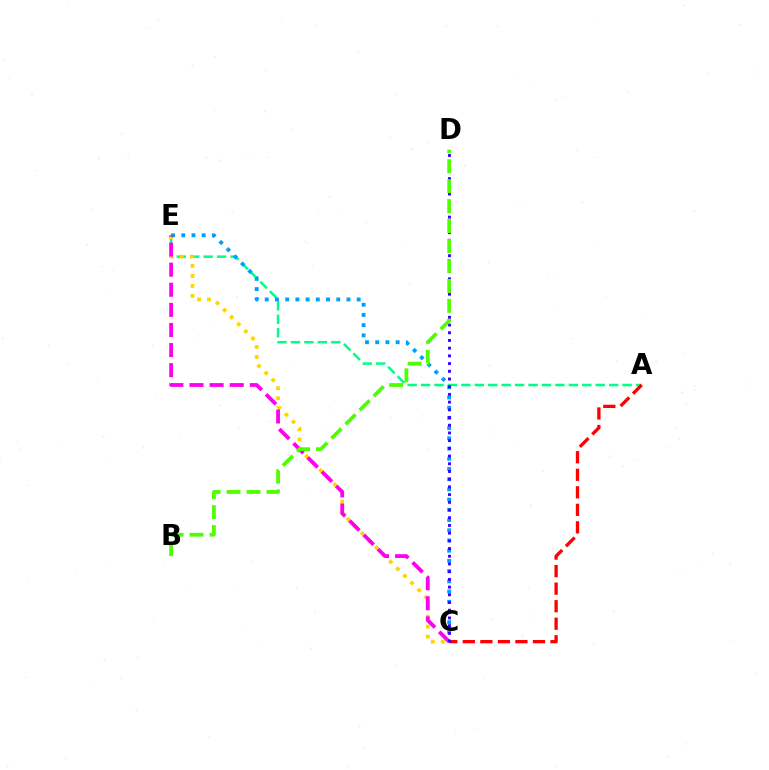{('A', 'E'): [{'color': '#00ff86', 'line_style': 'dashed', 'thickness': 1.83}], ('A', 'C'): [{'color': '#ff0000', 'line_style': 'dashed', 'thickness': 2.38}], ('C', 'E'): [{'color': '#ffd500', 'line_style': 'dotted', 'thickness': 2.72}, {'color': '#009eff', 'line_style': 'dotted', 'thickness': 2.78}, {'color': '#ff00ed', 'line_style': 'dashed', 'thickness': 2.73}], ('C', 'D'): [{'color': '#3700ff', 'line_style': 'dotted', 'thickness': 2.09}], ('B', 'D'): [{'color': '#4fff00', 'line_style': 'dashed', 'thickness': 2.71}]}